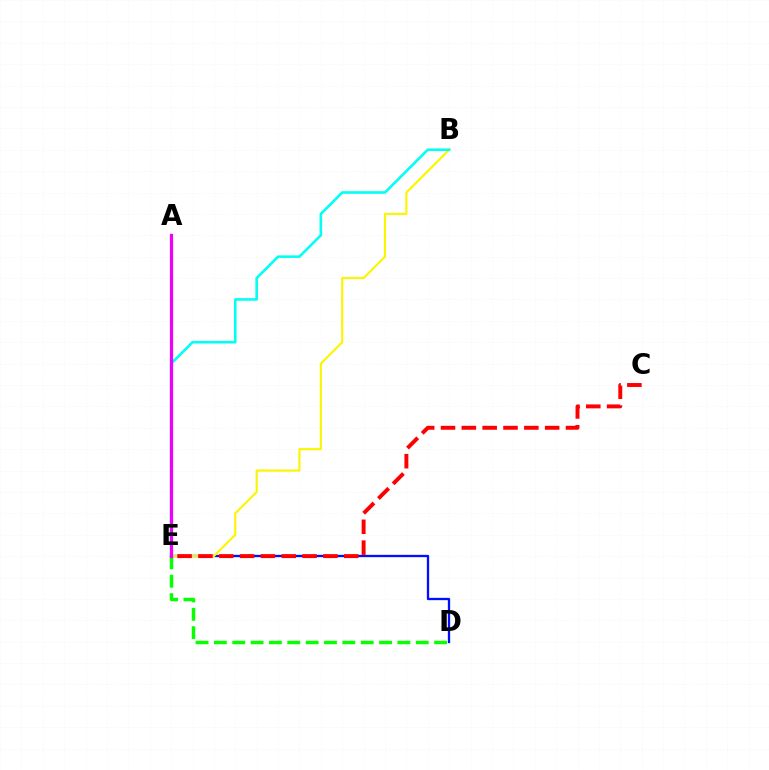{('D', 'E'): [{'color': '#0010ff', 'line_style': 'solid', 'thickness': 1.67}, {'color': '#08ff00', 'line_style': 'dashed', 'thickness': 2.49}], ('B', 'E'): [{'color': '#fcf500', 'line_style': 'solid', 'thickness': 1.53}, {'color': '#00fff6', 'line_style': 'solid', 'thickness': 1.86}], ('A', 'E'): [{'color': '#ee00ff', 'line_style': 'solid', 'thickness': 2.33}], ('C', 'E'): [{'color': '#ff0000', 'line_style': 'dashed', 'thickness': 2.83}]}